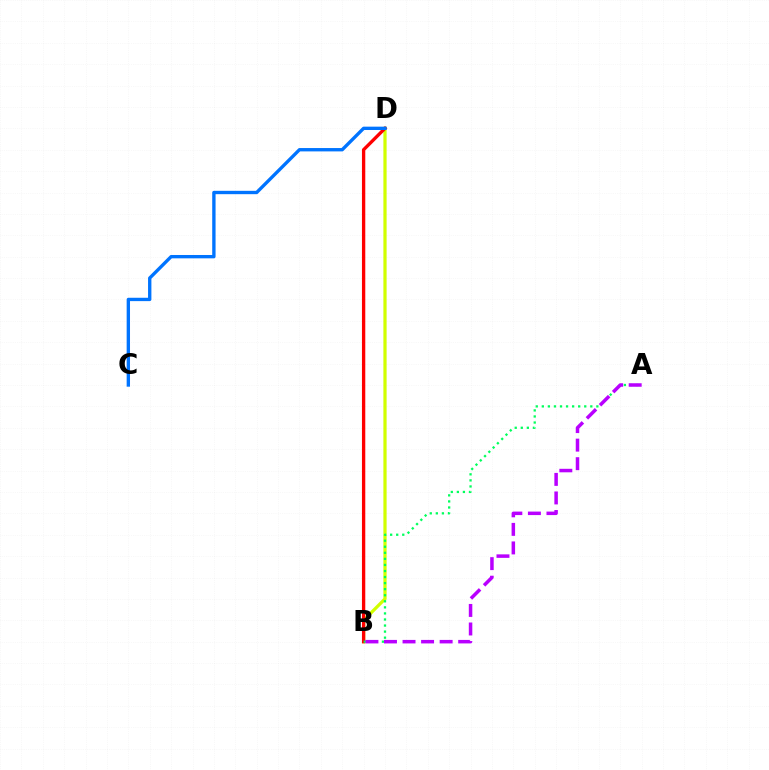{('B', 'D'): [{'color': '#d1ff00', 'line_style': 'solid', 'thickness': 2.33}, {'color': '#ff0000', 'line_style': 'solid', 'thickness': 2.39}], ('A', 'B'): [{'color': '#00ff5c', 'line_style': 'dotted', 'thickness': 1.65}, {'color': '#b900ff', 'line_style': 'dashed', 'thickness': 2.52}], ('C', 'D'): [{'color': '#0074ff', 'line_style': 'solid', 'thickness': 2.41}]}